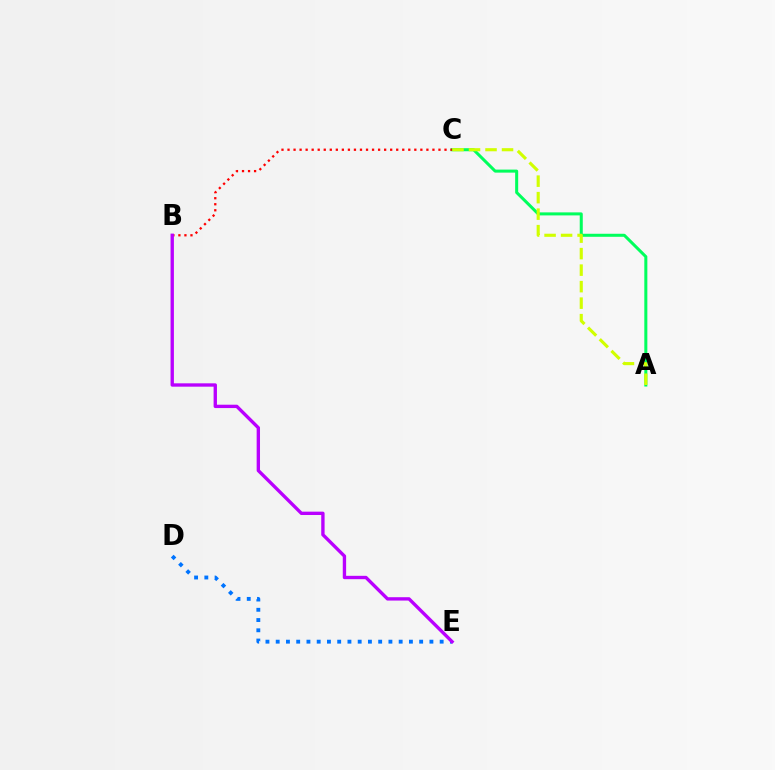{('A', 'C'): [{'color': '#00ff5c', 'line_style': 'solid', 'thickness': 2.18}, {'color': '#d1ff00', 'line_style': 'dashed', 'thickness': 2.24}], ('D', 'E'): [{'color': '#0074ff', 'line_style': 'dotted', 'thickness': 2.78}], ('B', 'C'): [{'color': '#ff0000', 'line_style': 'dotted', 'thickness': 1.64}], ('B', 'E'): [{'color': '#b900ff', 'line_style': 'solid', 'thickness': 2.41}]}